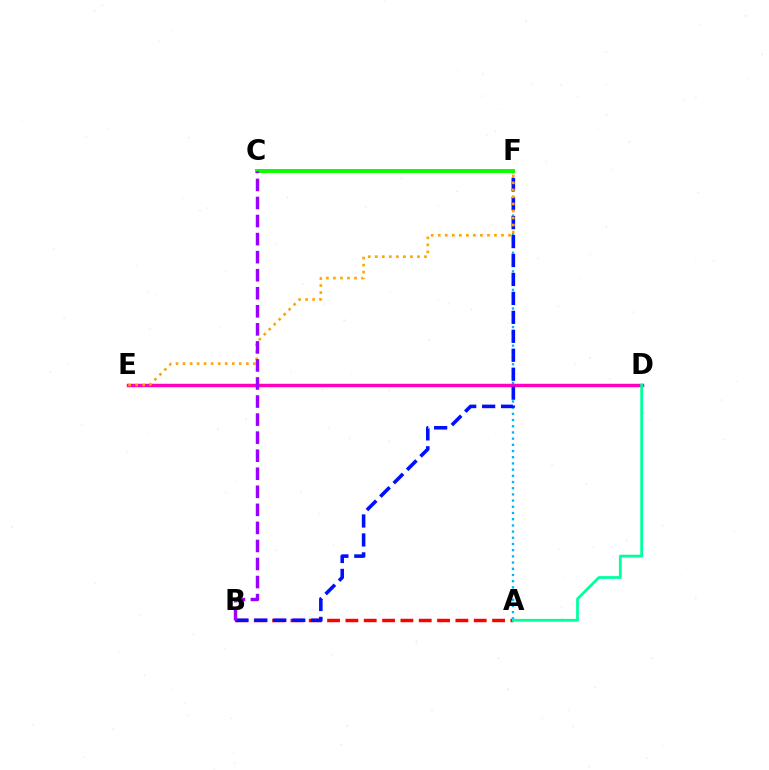{('A', 'B'): [{'color': '#ff0000', 'line_style': 'dashed', 'thickness': 2.49}], ('A', 'F'): [{'color': '#00b5ff', 'line_style': 'dotted', 'thickness': 1.68}], ('D', 'E'): [{'color': '#ff00bd', 'line_style': 'solid', 'thickness': 2.49}], ('B', 'F'): [{'color': '#0010ff', 'line_style': 'dashed', 'thickness': 2.57}], ('C', 'F'): [{'color': '#b3ff00', 'line_style': 'dashed', 'thickness': 2.73}, {'color': '#08ff00', 'line_style': 'solid', 'thickness': 2.83}], ('E', 'F'): [{'color': '#ffa500', 'line_style': 'dotted', 'thickness': 1.91}], ('A', 'D'): [{'color': '#00ff9d', 'line_style': 'solid', 'thickness': 2.0}], ('B', 'C'): [{'color': '#9b00ff', 'line_style': 'dashed', 'thickness': 2.45}]}